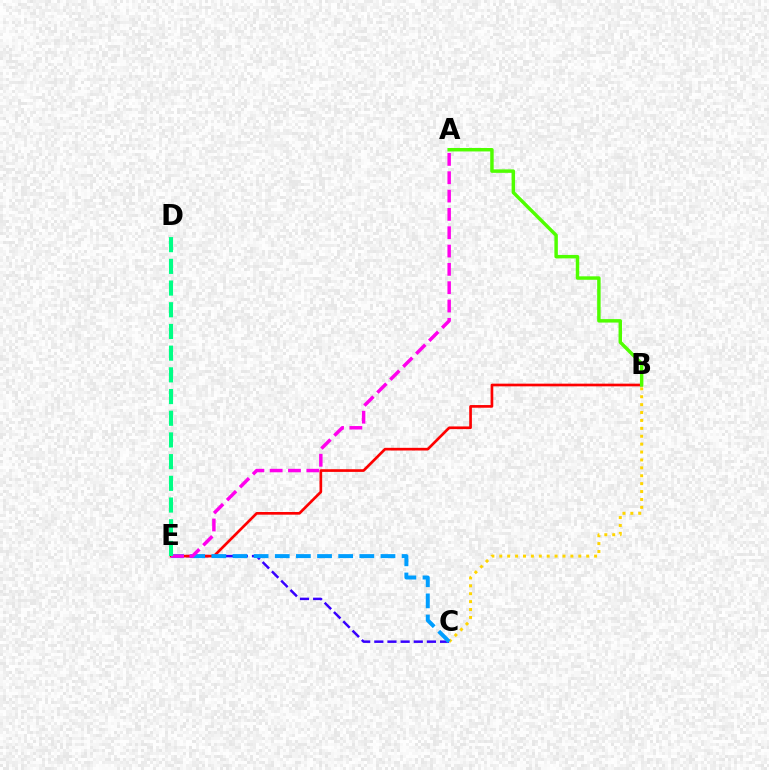{('C', 'E'): [{'color': '#3700ff', 'line_style': 'dashed', 'thickness': 1.79}, {'color': '#009eff', 'line_style': 'dashed', 'thickness': 2.87}], ('B', 'C'): [{'color': '#ffd500', 'line_style': 'dotted', 'thickness': 2.15}], ('B', 'E'): [{'color': '#ff0000', 'line_style': 'solid', 'thickness': 1.93}], ('A', 'E'): [{'color': '#ff00ed', 'line_style': 'dashed', 'thickness': 2.49}], ('A', 'B'): [{'color': '#4fff00', 'line_style': 'solid', 'thickness': 2.49}], ('D', 'E'): [{'color': '#00ff86', 'line_style': 'dashed', 'thickness': 2.95}]}